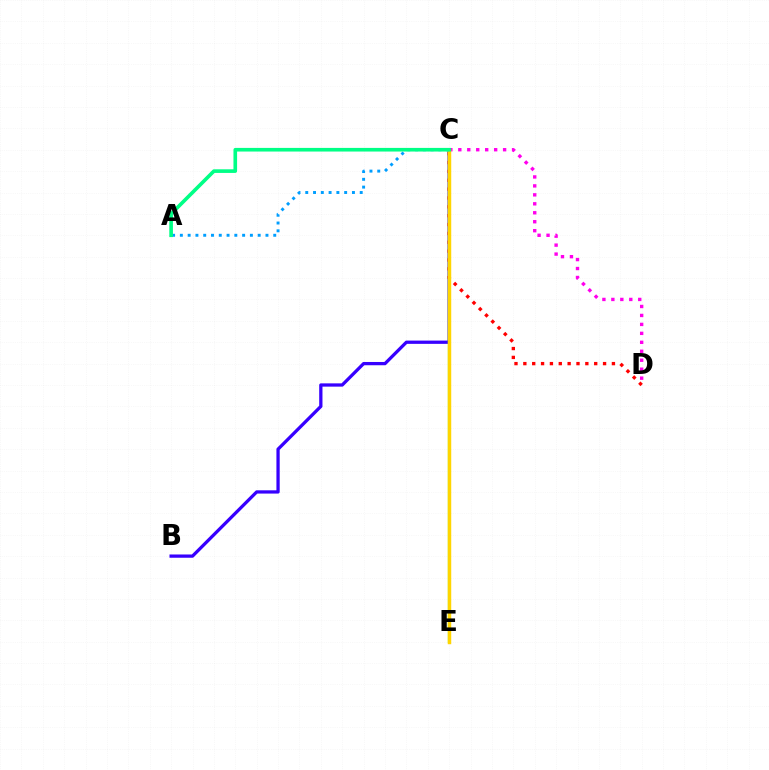{('B', 'C'): [{'color': '#3700ff', 'line_style': 'solid', 'thickness': 2.36}], ('C', 'D'): [{'color': '#ff0000', 'line_style': 'dotted', 'thickness': 2.41}, {'color': '#ff00ed', 'line_style': 'dotted', 'thickness': 2.43}], ('C', 'E'): [{'color': '#4fff00', 'line_style': 'solid', 'thickness': 1.63}, {'color': '#ffd500', 'line_style': 'solid', 'thickness': 2.49}], ('A', 'C'): [{'color': '#009eff', 'line_style': 'dotted', 'thickness': 2.11}, {'color': '#00ff86', 'line_style': 'solid', 'thickness': 2.62}]}